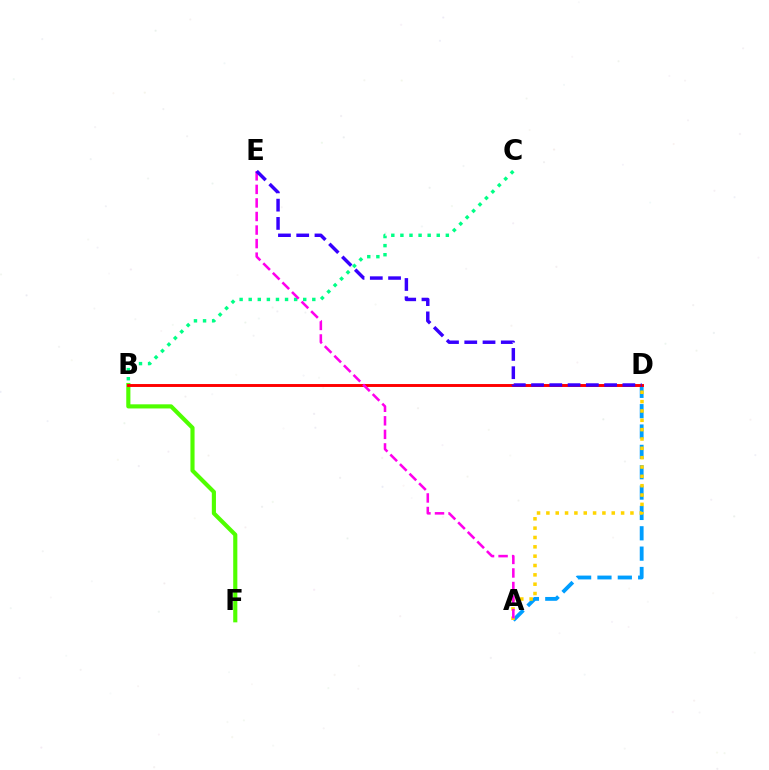{('B', 'F'): [{'color': '#4fff00', 'line_style': 'solid', 'thickness': 2.97}], ('A', 'D'): [{'color': '#009eff', 'line_style': 'dashed', 'thickness': 2.76}, {'color': '#ffd500', 'line_style': 'dotted', 'thickness': 2.54}], ('B', 'D'): [{'color': '#ff0000', 'line_style': 'solid', 'thickness': 2.1}], ('B', 'C'): [{'color': '#00ff86', 'line_style': 'dotted', 'thickness': 2.47}], ('A', 'E'): [{'color': '#ff00ed', 'line_style': 'dashed', 'thickness': 1.84}], ('D', 'E'): [{'color': '#3700ff', 'line_style': 'dashed', 'thickness': 2.48}]}